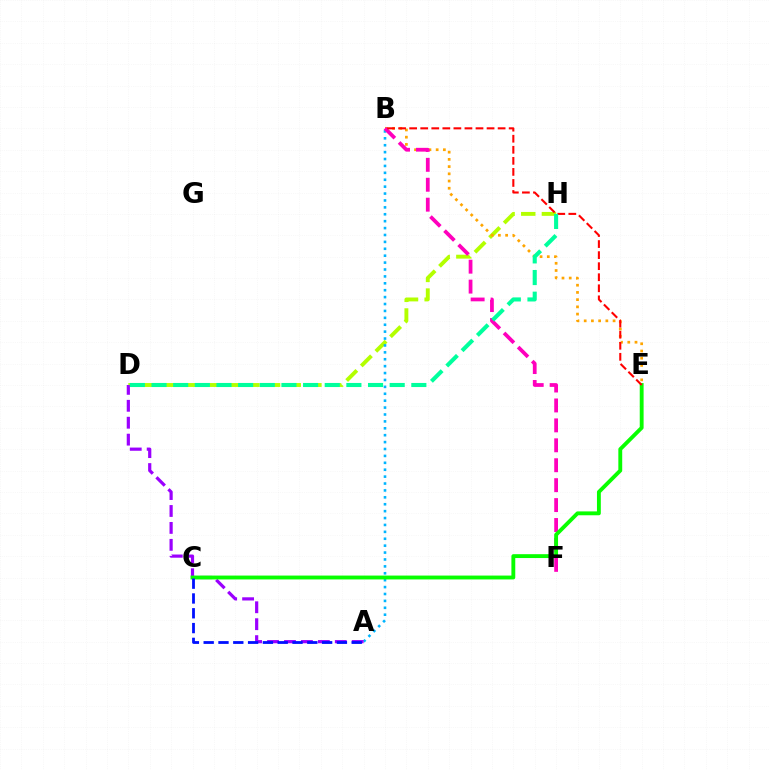{('D', 'H'): [{'color': '#b3ff00', 'line_style': 'dashed', 'thickness': 2.81}, {'color': '#00ff9d', 'line_style': 'dashed', 'thickness': 2.94}], ('A', 'B'): [{'color': '#00b5ff', 'line_style': 'dotted', 'thickness': 1.88}], ('B', 'E'): [{'color': '#ffa500', 'line_style': 'dotted', 'thickness': 1.96}, {'color': '#ff0000', 'line_style': 'dashed', 'thickness': 1.5}], ('B', 'F'): [{'color': '#ff00bd', 'line_style': 'dashed', 'thickness': 2.71}], ('A', 'D'): [{'color': '#9b00ff', 'line_style': 'dashed', 'thickness': 2.3}], ('C', 'E'): [{'color': '#08ff00', 'line_style': 'solid', 'thickness': 2.78}], ('A', 'C'): [{'color': '#0010ff', 'line_style': 'dashed', 'thickness': 2.01}]}